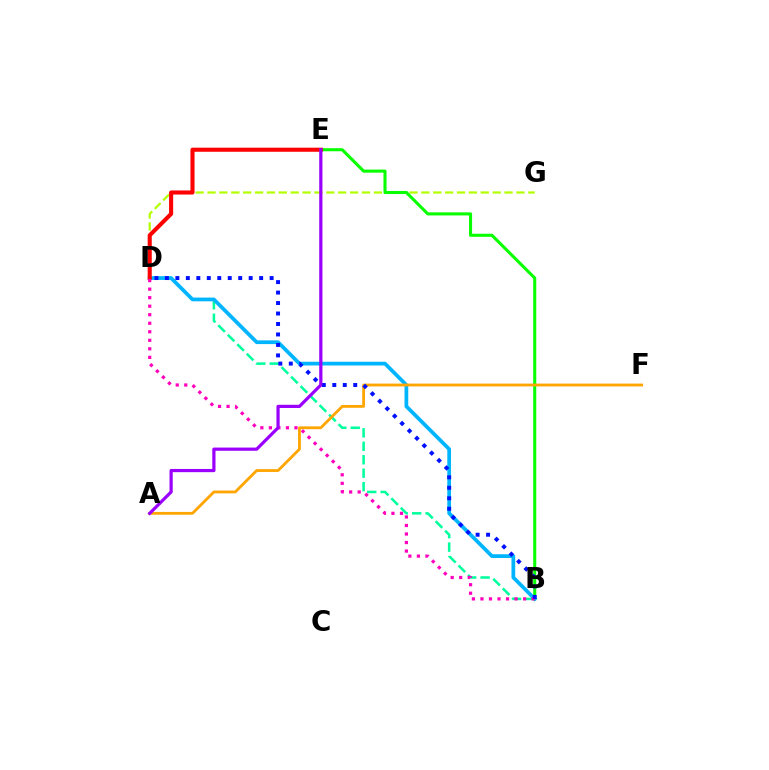{('D', 'G'): [{'color': '#b3ff00', 'line_style': 'dashed', 'thickness': 1.61}], ('B', 'D'): [{'color': '#00ff9d', 'line_style': 'dashed', 'thickness': 1.83}, {'color': '#00b5ff', 'line_style': 'solid', 'thickness': 2.69}, {'color': '#ff00bd', 'line_style': 'dotted', 'thickness': 2.32}, {'color': '#0010ff', 'line_style': 'dotted', 'thickness': 2.85}], ('B', 'E'): [{'color': '#08ff00', 'line_style': 'solid', 'thickness': 2.21}], ('D', 'E'): [{'color': '#ff0000', 'line_style': 'solid', 'thickness': 2.93}], ('A', 'F'): [{'color': '#ffa500', 'line_style': 'solid', 'thickness': 2.02}], ('A', 'E'): [{'color': '#9b00ff', 'line_style': 'solid', 'thickness': 2.31}]}